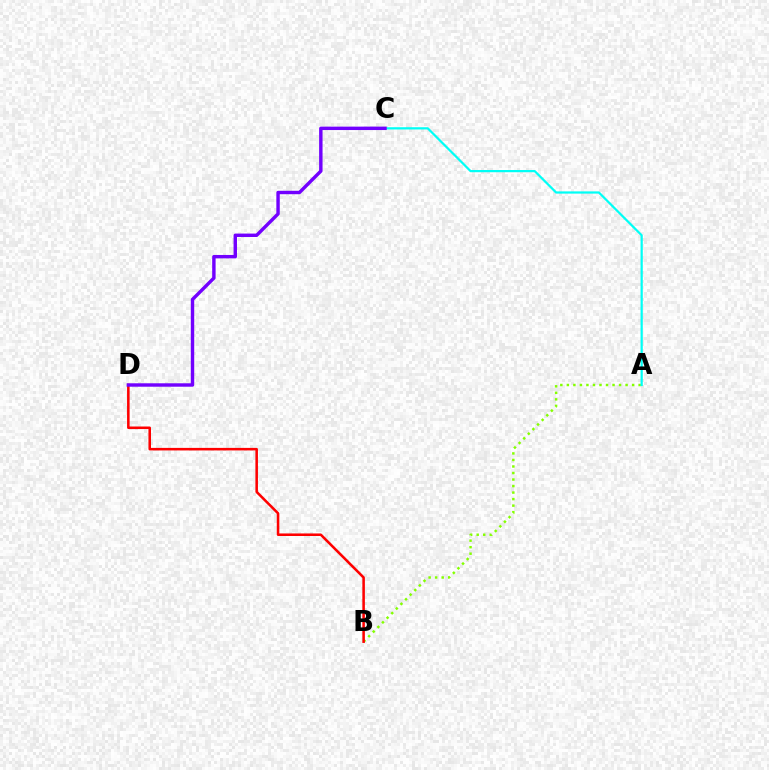{('A', 'B'): [{'color': '#84ff00', 'line_style': 'dotted', 'thickness': 1.77}], ('B', 'D'): [{'color': '#ff0000', 'line_style': 'solid', 'thickness': 1.83}], ('A', 'C'): [{'color': '#00fff6', 'line_style': 'solid', 'thickness': 1.6}], ('C', 'D'): [{'color': '#7200ff', 'line_style': 'solid', 'thickness': 2.46}]}